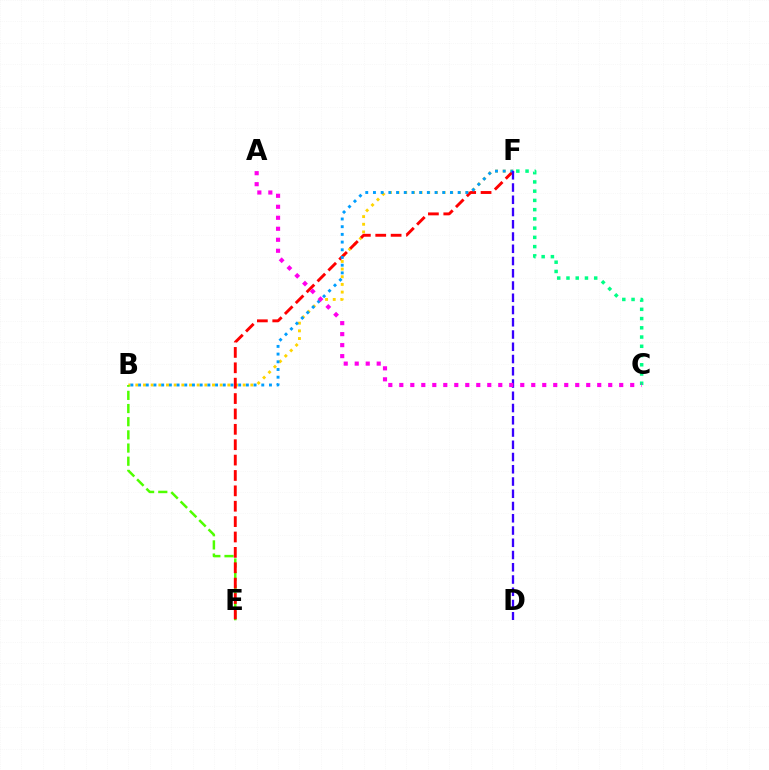{('B', 'F'): [{'color': '#ffd500', 'line_style': 'dotted', 'thickness': 2.08}, {'color': '#009eff', 'line_style': 'dotted', 'thickness': 2.09}], ('B', 'E'): [{'color': '#4fff00', 'line_style': 'dashed', 'thickness': 1.79}], ('E', 'F'): [{'color': '#ff0000', 'line_style': 'dashed', 'thickness': 2.09}], ('C', 'F'): [{'color': '#00ff86', 'line_style': 'dotted', 'thickness': 2.51}], ('D', 'F'): [{'color': '#3700ff', 'line_style': 'dashed', 'thickness': 1.66}], ('A', 'C'): [{'color': '#ff00ed', 'line_style': 'dotted', 'thickness': 2.99}]}